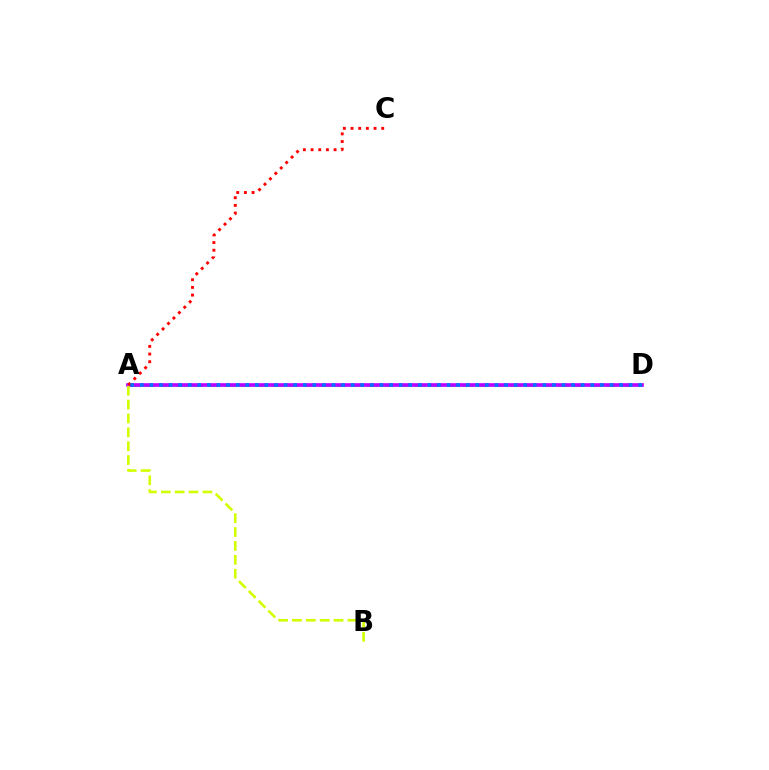{('A', 'D'): [{'color': '#00ff5c', 'line_style': 'dashed', 'thickness': 2.16}, {'color': '#b900ff', 'line_style': 'solid', 'thickness': 2.62}, {'color': '#0074ff', 'line_style': 'dotted', 'thickness': 2.6}], ('A', 'B'): [{'color': '#d1ff00', 'line_style': 'dashed', 'thickness': 1.88}], ('A', 'C'): [{'color': '#ff0000', 'line_style': 'dotted', 'thickness': 2.08}]}